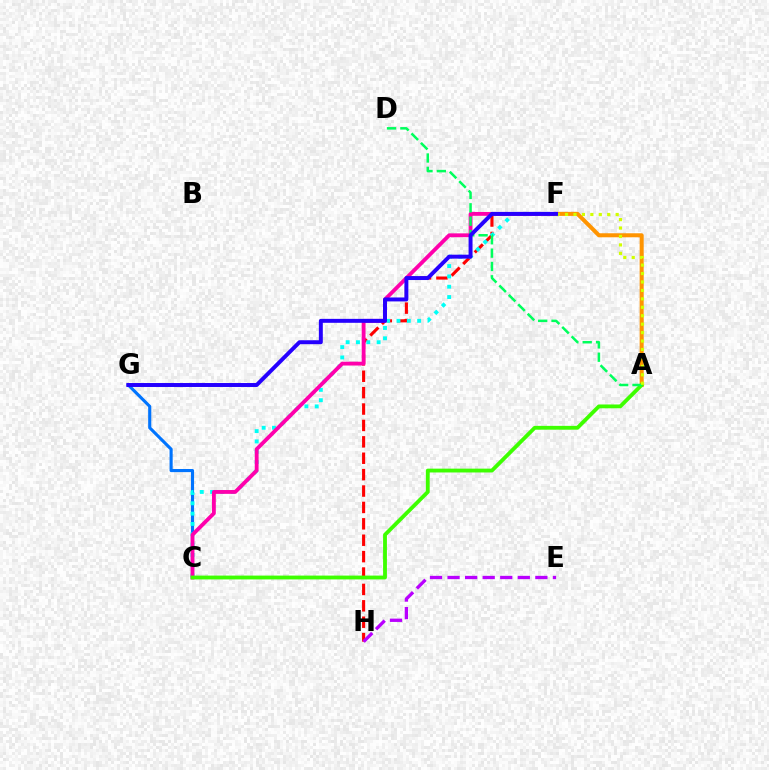{('C', 'G'): [{'color': '#0074ff', 'line_style': 'solid', 'thickness': 2.24}], ('F', 'H'): [{'color': '#ff0000', 'line_style': 'dashed', 'thickness': 2.23}], ('C', 'F'): [{'color': '#00fff6', 'line_style': 'dotted', 'thickness': 2.8}, {'color': '#ff00ac', 'line_style': 'solid', 'thickness': 2.76}], ('E', 'H'): [{'color': '#b900ff', 'line_style': 'dashed', 'thickness': 2.39}], ('A', 'F'): [{'color': '#ff9400', 'line_style': 'solid', 'thickness': 2.9}, {'color': '#d1ff00', 'line_style': 'dotted', 'thickness': 2.29}], ('A', 'C'): [{'color': '#3dff00', 'line_style': 'solid', 'thickness': 2.76}], ('A', 'D'): [{'color': '#00ff5c', 'line_style': 'dashed', 'thickness': 1.81}], ('F', 'G'): [{'color': '#2500ff', 'line_style': 'solid', 'thickness': 2.84}]}